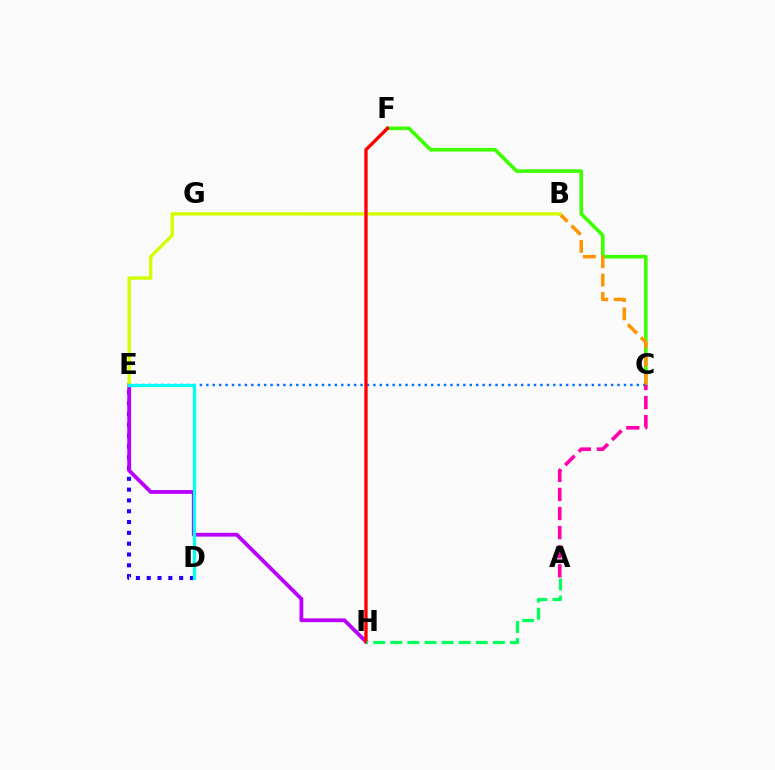{('C', 'F'): [{'color': '#3dff00', 'line_style': 'solid', 'thickness': 2.62}], ('D', 'E'): [{'color': '#2500ff', 'line_style': 'dotted', 'thickness': 2.94}, {'color': '#00fff6', 'line_style': 'solid', 'thickness': 2.3}], ('B', 'C'): [{'color': '#ff9400', 'line_style': 'dashed', 'thickness': 2.5}], ('C', 'E'): [{'color': '#0074ff', 'line_style': 'dotted', 'thickness': 1.75}], ('E', 'H'): [{'color': '#b900ff', 'line_style': 'solid', 'thickness': 2.73}], ('B', 'E'): [{'color': '#d1ff00', 'line_style': 'solid', 'thickness': 2.43}], ('A', 'C'): [{'color': '#ff00ac', 'line_style': 'dashed', 'thickness': 2.59}], ('F', 'H'): [{'color': '#ff0000', 'line_style': 'solid', 'thickness': 2.41}], ('A', 'H'): [{'color': '#00ff5c', 'line_style': 'dashed', 'thickness': 2.32}]}